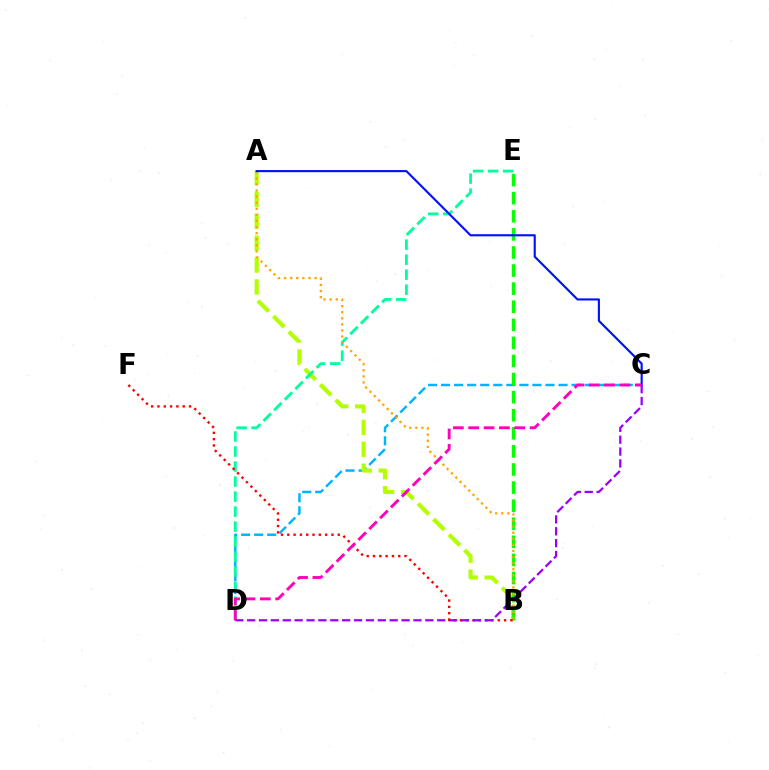{('C', 'D'): [{'color': '#00b5ff', 'line_style': 'dashed', 'thickness': 1.77}, {'color': '#9b00ff', 'line_style': 'dashed', 'thickness': 1.61}, {'color': '#ff00bd', 'line_style': 'dashed', 'thickness': 2.09}], ('A', 'B'): [{'color': '#b3ff00', 'line_style': 'dashed', 'thickness': 2.98}, {'color': '#ffa500', 'line_style': 'dotted', 'thickness': 1.65}], ('B', 'E'): [{'color': '#08ff00', 'line_style': 'dashed', 'thickness': 2.46}], ('D', 'E'): [{'color': '#00ff9d', 'line_style': 'dashed', 'thickness': 2.04}], ('B', 'F'): [{'color': '#ff0000', 'line_style': 'dotted', 'thickness': 1.71}], ('A', 'C'): [{'color': '#0010ff', 'line_style': 'solid', 'thickness': 1.53}]}